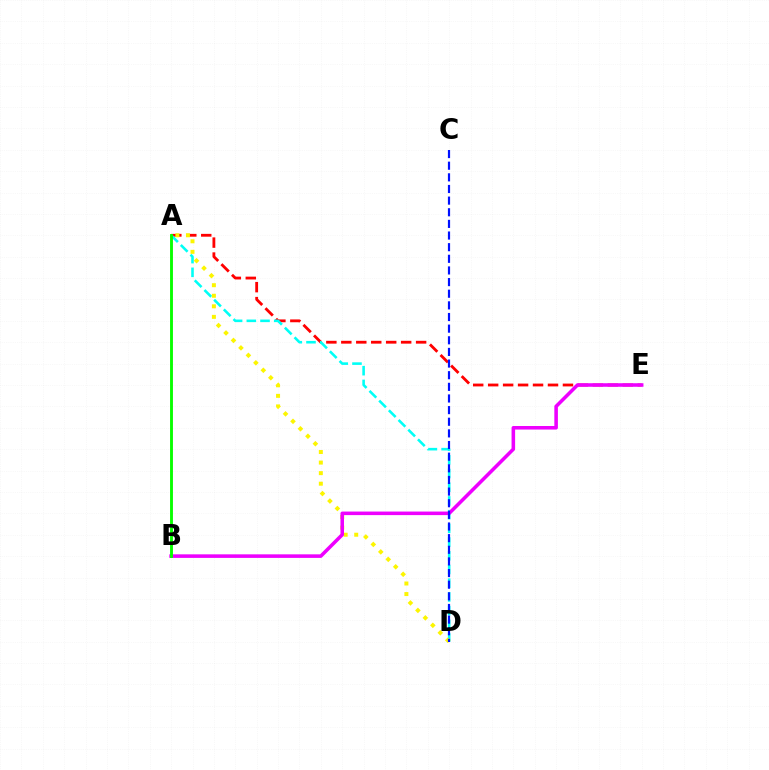{('A', 'E'): [{'color': '#ff0000', 'line_style': 'dashed', 'thickness': 2.03}], ('A', 'D'): [{'color': '#00fff6', 'line_style': 'dashed', 'thickness': 1.86}, {'color': '#fcf500', 'line_style': 'dotted', 'thickness': 2.87}], ('B', 'E'): [{'color': '#ee00ff', 'line_style': 'solid', 'thickness': 2.56}], ('C', 'D'): [{'color': '#0010ff', 'line_style': 'dashed', 'thickness': 1.58}], ('A', 'B'): [{'color': '#08ff00', 'line_style': 'solid', 'thickness': 2.08}]}